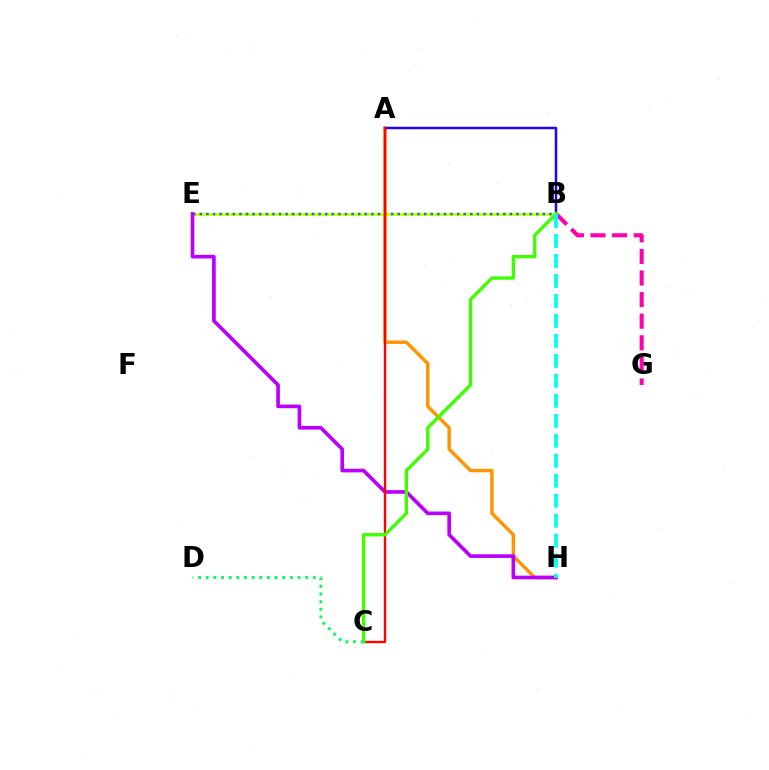{('B', 'E'): [{'color': '#d1ff00', 'line_style': 'solid', 'thickness': 2.21}, {'color': '#0074ff', 'line_style': 'dotted', 'thickness': 1.79}], ('A', 'H'): [{'color': '#ff9400', 'line_style': 'solid', 'thickness': 2.45}], ('E', 'H'): [{'color': '#b900ff', 'line_style': 'solid', 'thickness': 2.63}], ('A', 'B'): [{'color': '#2500ff', 'line_style': 'solid', 'thickness': 1.78}], ('B', 'G'): [{'color': '#ff00ac', 'line_style': 'dashed', 'thickness': 2.93}], ('A', 'C'): [{'color': '#ff0000', 'line_style': 'solid', 'thickness': 1.71}], ('B', 'C'): [{'color': '#3dff00', 'line_style': 'solid', 'thickness': 2.4}], ('C', 'D'): [{'color': '#00ff5c', 'line_style': 'dotted', 'thickness': 2.08}], ('B', 'H'): [{'color': '#00fff6', 'line_style': 'dashed', 'thickness': 2.71}]}